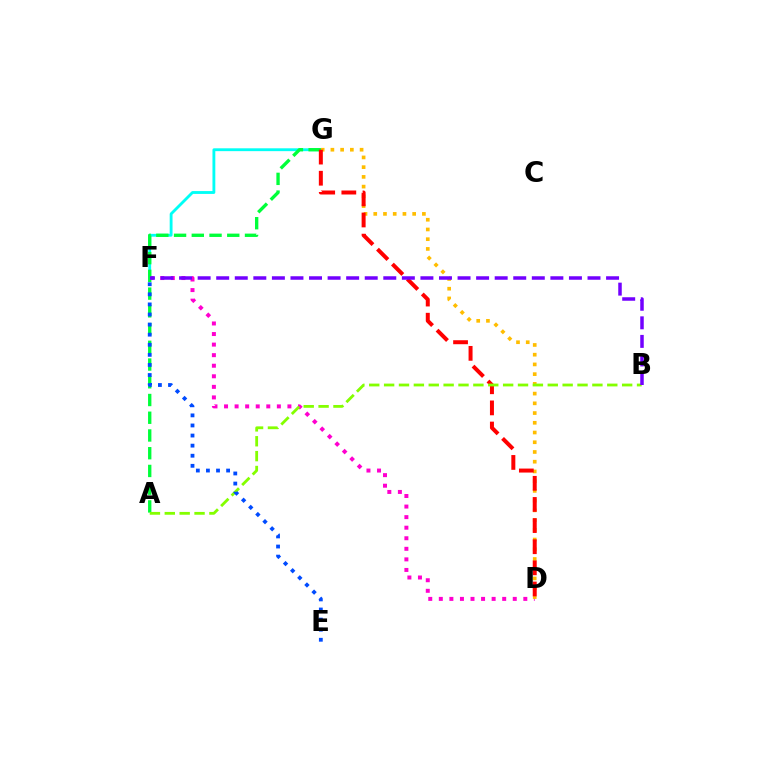{('D', 'F'): [{'color': '#ff00cf', 'line_style': 'dotted', 'thickness': 2.87}], ('F', 'G'): [{'color': '#00fff6', 'line_style': 'solid', 'thickness': 2.05}], ('D', 'G'): [{'color': '#ffbd00', 'line_style': 'dotted', 'thickness': 2.64}, {'color': '#ff0000', 'line_style': 'dashed', 'thickness': 2.87}], ('A', 'G'): [{'color': '#00ff39', 'line_style': 'dashed', 'thickness': 2.41}], ('A', 'B'): [{'color': '#84ff00', 'line_style': 'dashed', 'thickness': 2.02}], ('E', 'F'): [{'color': '#004bff', 'line_style': 'dotted', 'thickness': 2.74}], ('B', 'F'): [{'color': '#7200ff', 'line_style': 'dashed', 'thickness': 2.52}]}